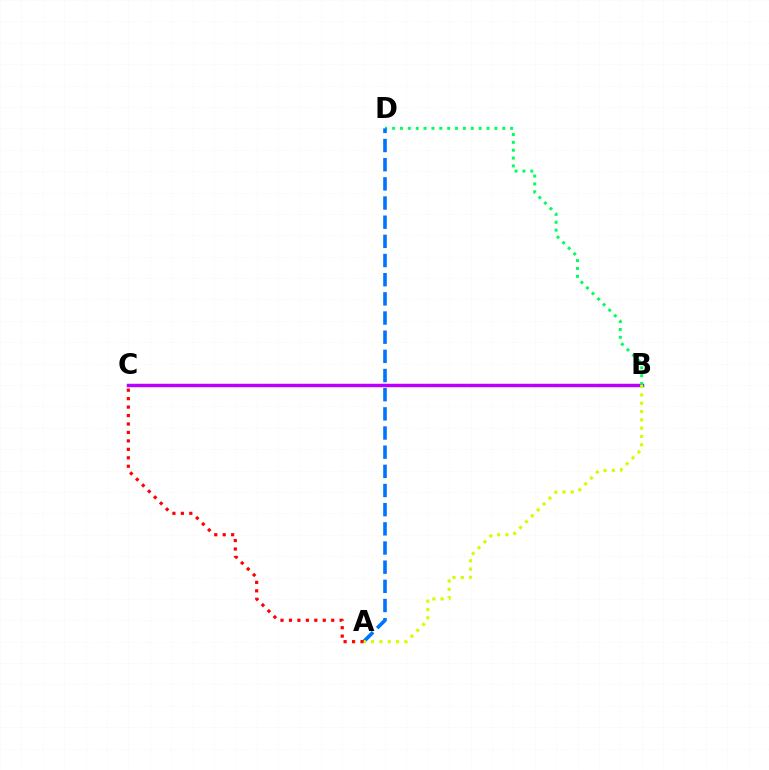{('B', 'C'): [{'color': '#b900ff', 'line_style': 'solid', 'thickness': 2.49}], ('B', 'D'): [{'color': '#00ff5c', 'line_style': 'dotted', 'thickness': 2.14}], ('A', 'D'): [{'color': '#0074ff', 'line_style': 'dashed', 'thickness': 2.6}], ('A', 'B'): [{'color': '#d1ff00', 'line_style': 'dotted', 'thickness': 2.26}], ('A', 'C'): [{'color': '#ff0000', 'line_style': 'dotted', 'thickness': 2.3}]}